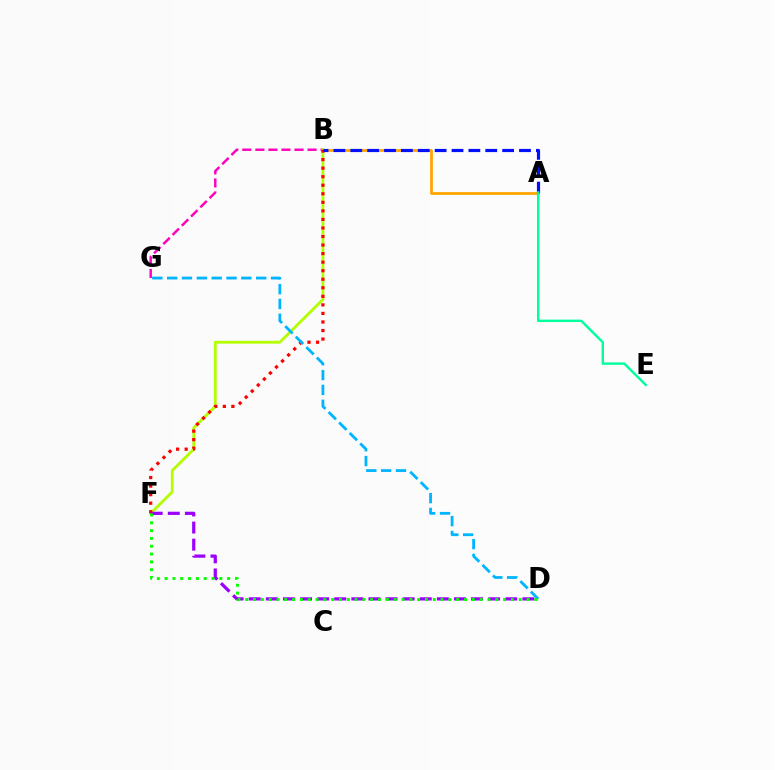{('A', 'B'): [{'color': '#ffa500', 'line_style': 'solid', 'thickness': 1.99}, {'color': '#0010ff', 'line_style': 'dashed', 'thickness': 2.29}], ('B', 'G'): [{'color': '#ff00bd', 'line_style': 'dashed', 'thickness': 1.77}], ('B', 'F'): [{'color': '#b3ff00', 'line_style': 'solid', 'thickness': 2.02}, {'color': '#ff0000', 'line_style': 'dotted', 'thickness': 2.32}], ('D', 'F'): [{'color': '#9b00ff', 'line_style': 'dashed', 'thickness': 2.32}, {'color': '#08ff00', 'line_style': 'dotted', 'thickness': 2.12}], ('D', 'G'): [{'color': '#00b5ff', 'line_style': 'dashed', 'thickness': 2.02}], ('A', 'E'): [{'color': '#00ff9d', 'line_style': 'solid', 'thickness': 1.74}]}